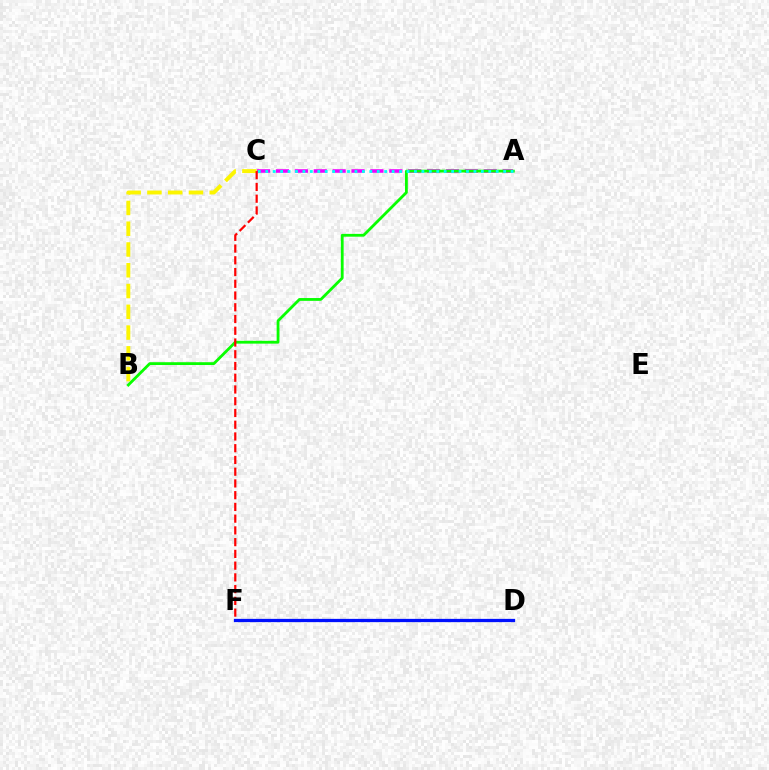{('A', 'C'): [{'color': '#ee00ff', 'line_style': 'dashed', 'thickness': 2.57}, {'color': '#00fff6', 'line_style': 'dotted', 'thickness': 2.02}], ('B', 'C'): [{'color': '#fcf500', 'line_style': 'dashed', 'thickness': 2.82}], ('A', 'B'): [{'color': '#08ff00', 'line_style': 'solid', 'thickness': 2.02}], ('C', 'F'): [{'color': '#ff0000', 'line_style': 'dashed', 'thickness': 1.6}], ('D', 'F'): [{'color': '#0010ff', 'line_style': 'solid', 'thickness': 2.35}]}